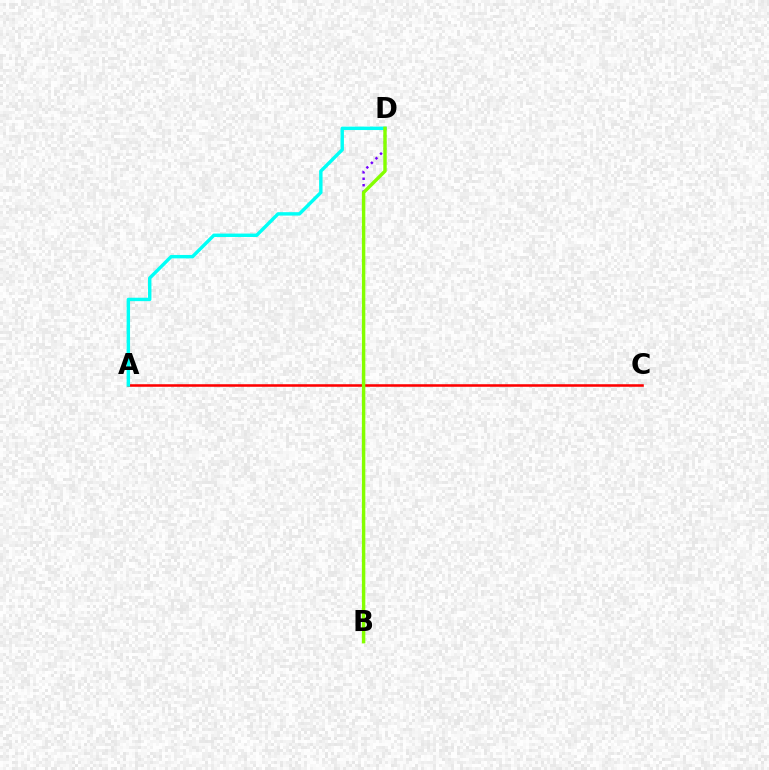{('B', 'D'): [{'color': '#7200ff', 'line_style': 'dotted', 'thickness': 1.75}, {'color': '#84ff00', 'line_style': 'solid', 'thickness': 2.46}], ('A', 'C'): [{'color': '#ff0000', 'line_style': 'solid', 'thickness': 1.84}], ('A', 'D'): [{'color': '#00fff6', 'line_style': 'solid', 'thickness': 2.46}]}